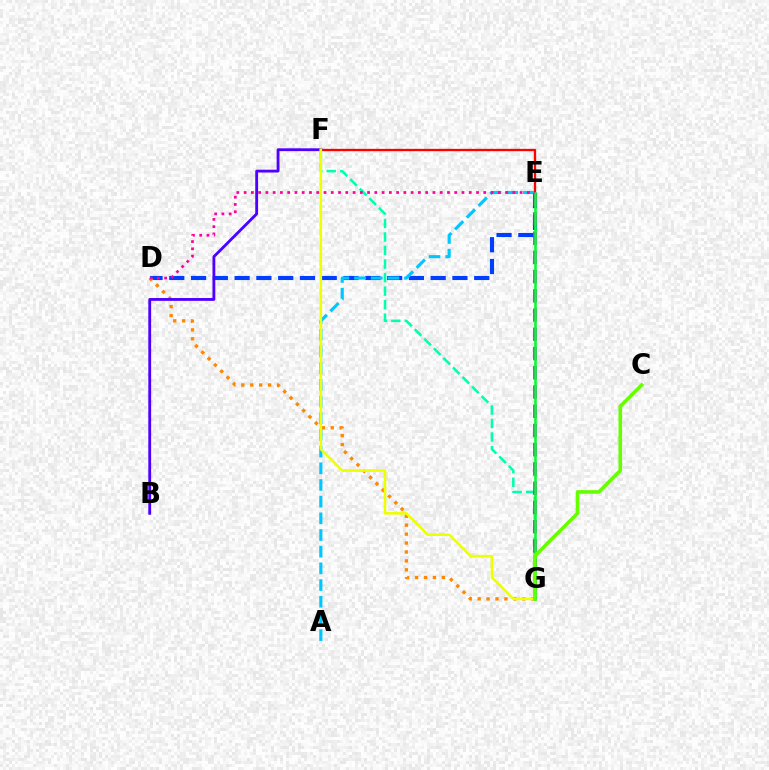{('D', 'E'): [{'color': '#003fff', 'line_style': 'dashed', 'thickness': 2.96}, {'color': '#ff00a0', 'line_style': 'dotted', 'thickness': 1.97}], ('A', 'E'): [{'color': '#00c7ff', 'line_style': 'dashed', 'thickness': 2.27}], ('E', 'F'): [{'color': '#ff0000', 'line_style': 'solid', 'thickness': 1.67}], ('D', 'G'): [{'color': '#ff8800', 'line_style': 'dotted', 'thickness': 2.43}], ('B', 'F'): [{'color': '#4f00ff', 'line_style': 'solid', 'thickness': 2.04}], ('F', 'G'): [{'color': '#00ffaf', 'line_style': 'dashed', 'thickness': 1.84}, {'color': '#eeff00', 'line_style': 'solid', 'thickness': 1.84}], ('E', 'G'): [{'color': '#d600ff', 'line_style': 'dashed', 'thickness': 2.61}, {'color': '#00ff27', 'line_style': 'solid', 'thickness': 1.86}], ('C', 'G'): [{'color': '#66ff00', 'line_style': 'solid', 'thickness': 2.59}]}